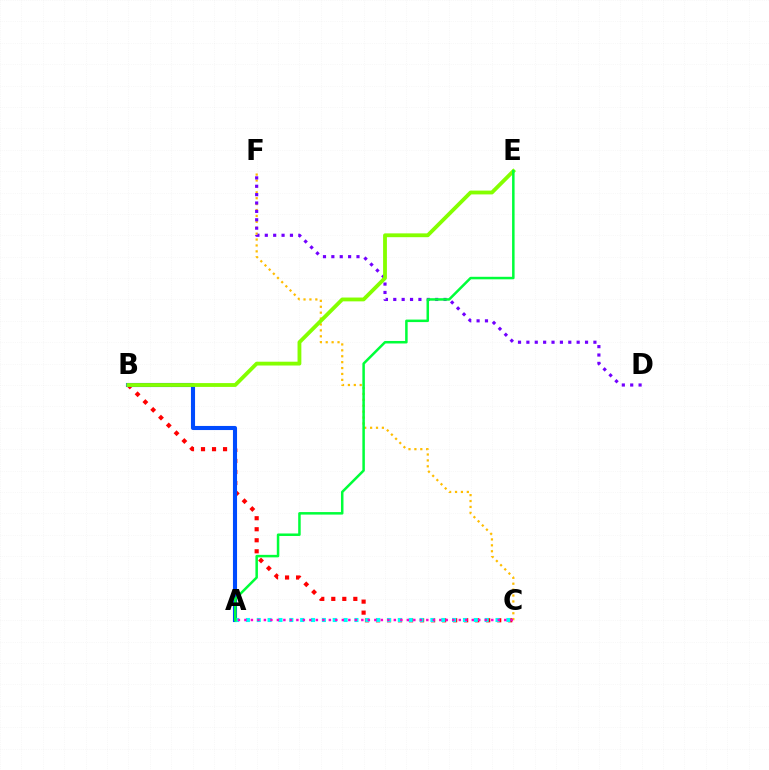{('B', 'C'): [{'color': '#ff0000', 'line_style': 'dotted', 'thickness': 2.99}], ('A', 'B'): [{'color': '#004bff', 'line_style': 'solid', 'thickness': 2.95}], ('C', 'F'): [{'color': '#ffbd00', 'line_style': 'dotted', 'thickness': 1.6}], ('D', 'F'): [{'color': '#7200ff', 'line_style': 'dotted', 'thickness': 2.28}], ('A', 'C'): [{'color': '#00fff6', 'line_style': 'dotted', 'thickness': 2.95}, {'color': '#ff00cf', 'line_style': 'dotted', 'thickness': 1.77}], ('B', 'E'): [{'color': '#84ff00', 'line_style': 'solid', 'thickness': 2.75}], ('A', 'E'): [{'color': '#00ff39', 'line_style': 'solid', 'thickness': 1.81}]}